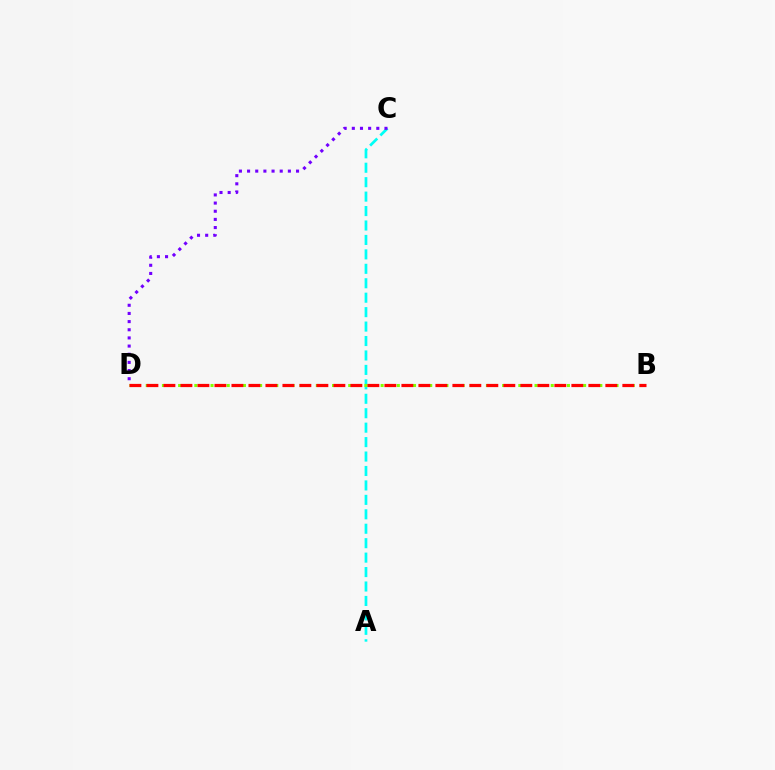{('A', 'C'): [{'color': '#00fff6', 'line_style': 'dashed', 'thickness': 1.96}], ('B', 'D'): [{'color': '#84ff00', 'line_style': 'dotted', 'thickness': 2.2}, {'color': '#ff0000', 'line_style': 'dashed', 'thickness': 2.31}], ('C', 'D'): [{'color': '#7200ff', 'line_style': 'dotted', 'thickness': 2.22}]}